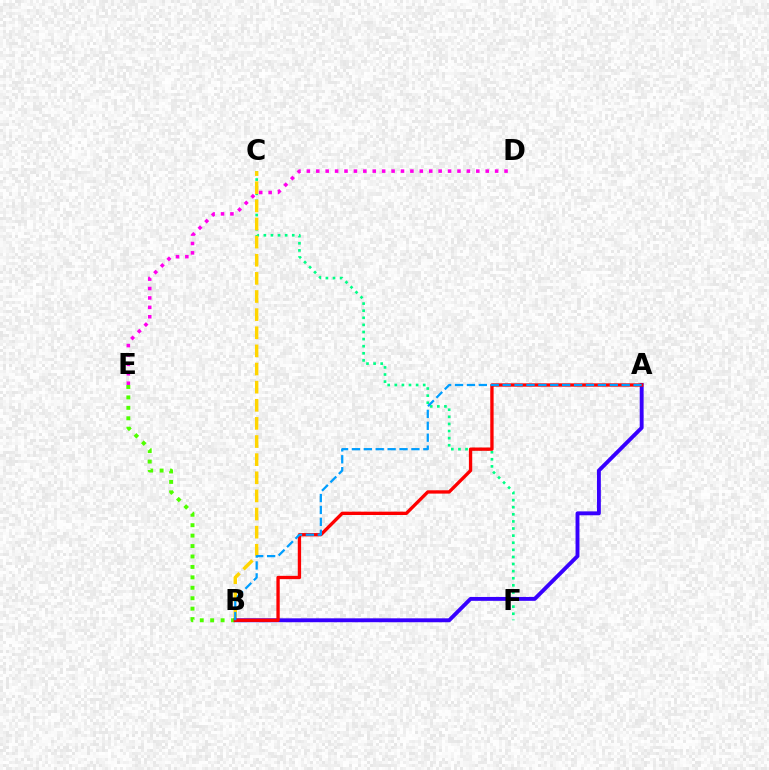{('D', 'E'): [{'color': '#ff00ed', 'line_style': 'dotted', 'thickness': 2.56}], ('C', 'F'): [{'color': '#00ff86', 'line_style': 'dotted', 'thickness': 1.93}], ('B', 'C'): [{'color': '#ffd500', 'line_style': 'dashed', 'thickness': 2.46}], ('A', 'B'): [{'color': '#3700ff', 'line_style': 'solid', 'thickness': 2.81}, {'color': '#ff0000', 'line_style': 'solid', 'thickness': 2.39}, {'color': '#009eff', 'line_style': 'dashed', 'thickness': 1.62}], ('B', 'E'): [{'color': '#4fff00', 'line_style': 'dotted', 'thickness': 2.83}]}